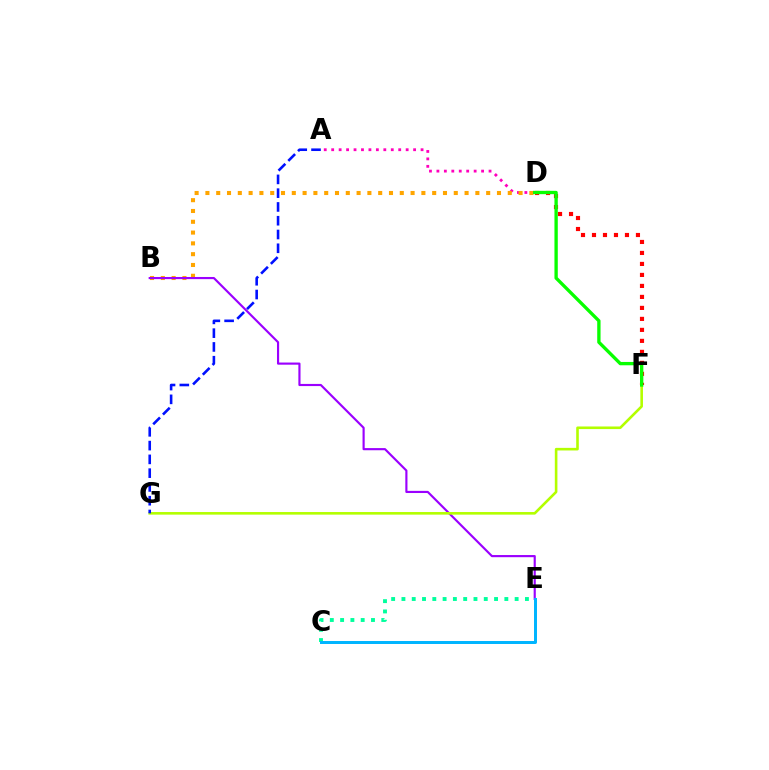{('A', 'D'): [{'color': '#ff00bd', 'line_style': 'dotted', 'thickness': 2.02}], ('B', 'D'): [{'color': '#ffa500', 'line_style': 'dotted', 'thickness': 2.93}], ('B', 'E'): [{'color': '#9b00ff', 'line_style': 'solid', 'thickness': 1.55}], ('F', 'G'): [{'color': '#b3ff00', 'line_style': 'solid', 'thickness': 1.87}], ('C', 'E'): [{'color': '#00ff9d', 'line_style': 'dotted', 'thickness': 2.8}, {'color': '#00b5ff', 'line_style': 'solid', 'thickness': 2.15}], ('A', 'G'): [{'color': '#0010ff', 'line_style': 'dashed', 'thickness': 1.87}], ('D', 'F'): [{'color': '#ff0000', 'line_style': 'dotted', 'thickness': 2.99}, {'color': '#08ff00', 'line_style': 'solid', 'thickness': 2.4}]}